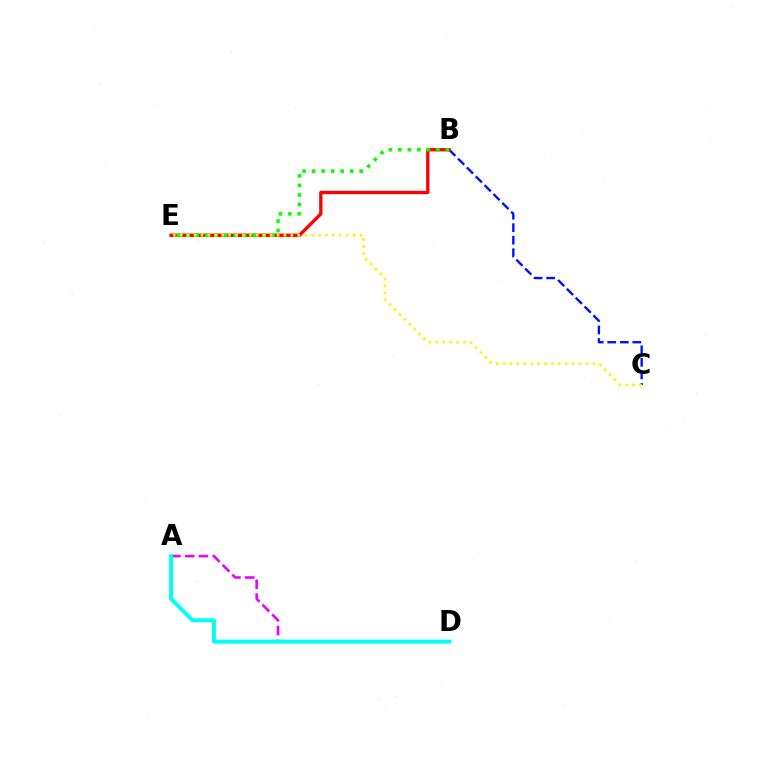{('A', 'D'): [{'color': '#ee00ff', 'line_style': 'dashed', 'thickness': 1.87}, {'color': '#00fff6', 'line_style': 'solid', 'thickness': 2.85}], ('B', 'C'): [{'color': '#0010ff', 'line_style': 'dashed', 'thickness': 1.7}], ('B', 'E'): [{'color': '#ff0000', 'line_style': 'solid', 'thickness': 2.4}, {'color': '#08ff00', 'line_style': 'dotted', 'thickness': 2.58}], ('C', 'E'): [{'color': '#fcf500', 'line_style': 'dotted', 'thickness': 1.88}]}